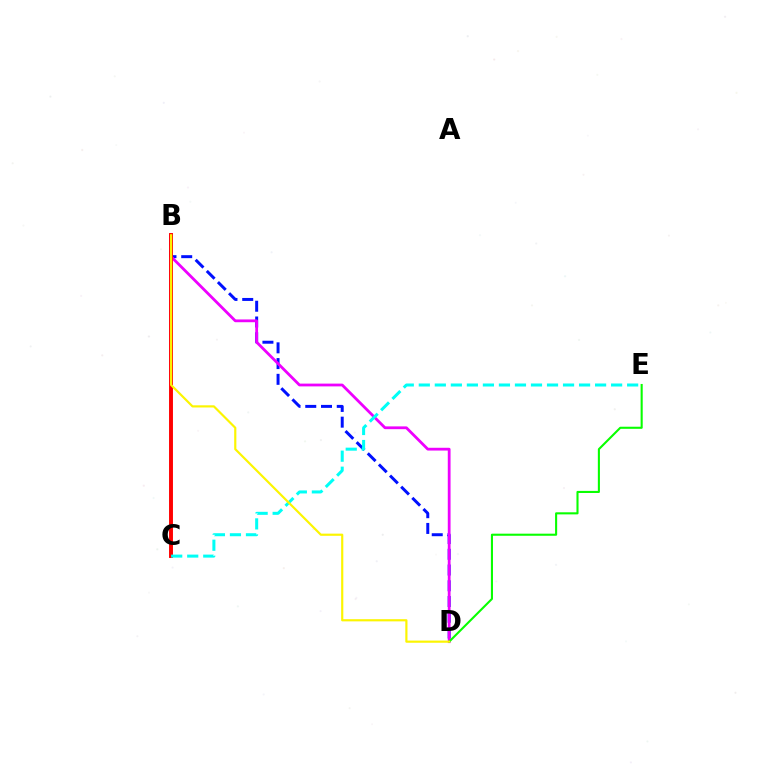{('B', 'D'): [{'color': '#0010ff', 'line_style': 'dashed', 'thickness': 2.14}, {'color': '#ee00ff', 'line_style': 'solid', 'thickness': 2.0}, {'color': '#fcf500', 'line_style': 'solid', 'thickness': 1.56}], ('D', 'E'): [{'color': '#08ff00', 'line_style': 'solid', 'thickness': 1.51}], ('B', 'C'): [{'color': '#ff0000', 'line_style': 'solid', 'thickness': 2.82}], ('C', 'E'): [{'color': '#00fff6', 'line_style': 'dashed', 'thickness': 2.18}]}